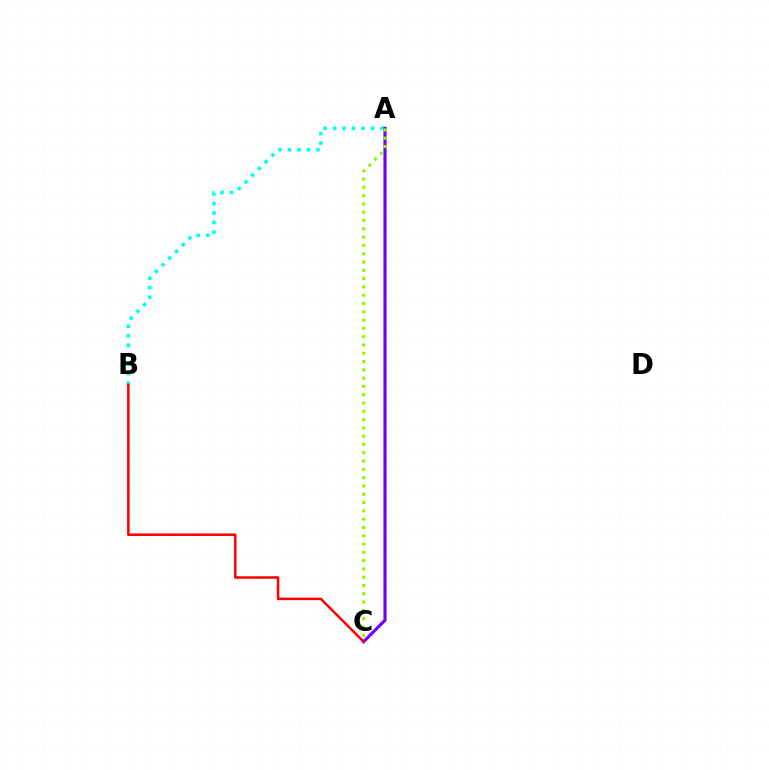{('A', 'B'): [{'color': '#00fff6', 'line_style': 'dotted', 'thickness': 2.58}], ('A', 'C'): [{'color': '#7200ff', 'line_style': 'solid', 'thickness': 2.27}, {'color': '#84ff00', 'line_style': 'dotted', 'thickness': 2.25}], ('B', 'C'): [{'color': '#ff0000', 'line_style': 'solid', 'thickness': 1.82}]}